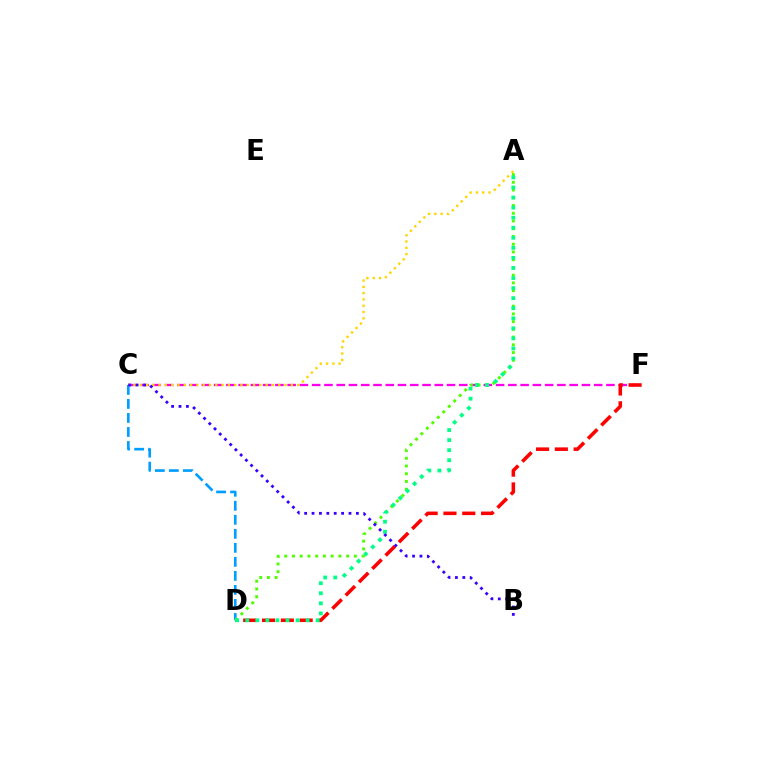{('C', 'F'): [{'color': '#ff00ed', 'line_style': 'dashed', 'thickness': 1.67}], ('D', 'F'): [{'color': '#ff0000', 'line_style': 'dashed', 'thickness': 2.56}], ('A', 'C'): [{'color': '#ffd500', 'line_style': 'dotted', 'thickness': 1.71}], ('C', 'D'): [{'color': '#009eff', 'line_style': 'dashed', 'thickness': 1.9}], ('A', 'D'): [{'color': '#4fff00', 'line_style': 'dotted', 'thickness': 2.1}, {'color': '#00ff86', 'line_style': 'dotted', 'thickness': 2.73}], ('B', 'C'): [{'color': '#3700ff', 'line_style': 'dotted', 'thickness': 2.01}]}